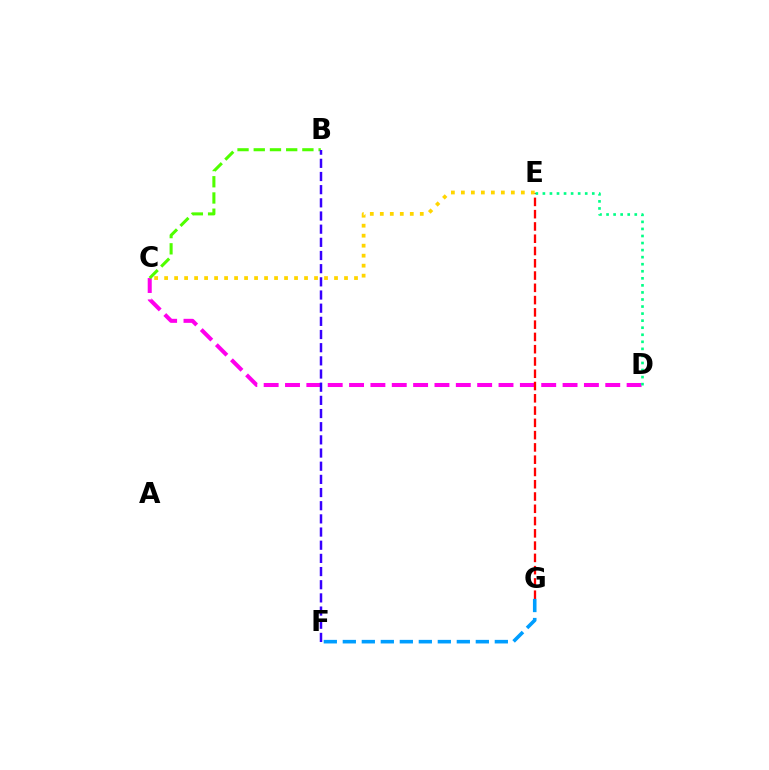{('C', 'D'): [{'color': '#ff00ed', 'line_style': 'dashed', 'thickness': 2.9}], ('B', 'C'): [{'color': '#4fff00', 'line_style': 'dashed', 'thickness': 2.2}], ('E', 'G'): [{'color': '#ff0000', 'line_style': 'dashed', 'thickness': 1.67}], ('D', 'E'): [{'color': '#00ff86', 'line_style': 'dotted', 'thickness': 1.92}], ('B', 'F'): [{'color': '#3700ff', 'line_style': 'dashed', 'thickness': 1.79}], ('C', 'E'): [{'color': '#ffd500', 'line_style': 'dotted', 'thickness': 2.72}], ('F', 'G'): [{'color': '#009eff', 'line_style': 'dashed', 'thickness': 2.58}]}